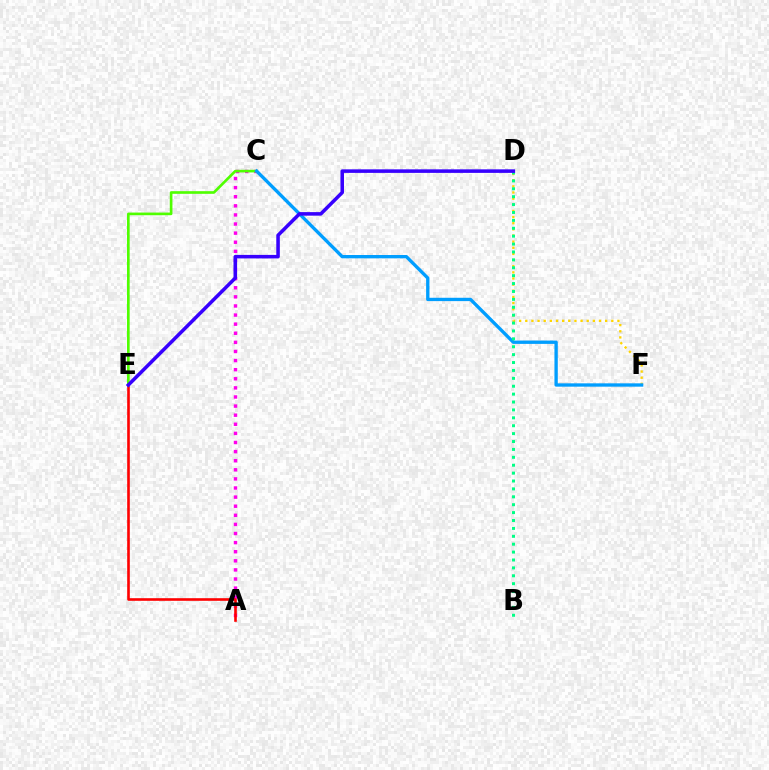{('A', 'C'): [{'color': '#ff00ed', 'line_style': 'dotted', 'thickness': 2.47}], ('A', 'E'): [{'color': '#ff0000', 'line_style': 'solid', 'thickness': 1.88}], ('D', 'F'): [{'color': '#ffd500', 'line_style': 'dotted', 'thickness': 1.67}], ('C', 'E'): [{'color': '#4fff00', 'line_style': 'solid', 'thickness': 1.91}], ('C', 'F'): [{'color': '#009eff', 'line_style': 'solid', 'thickness': 2.4}], ('B', 'D'): [{'color': '#00ff86', 'line_style': 'dotted', 'thickness': 2.15}], ('D', 'E'): [{'color': '#3700ff', 'line_style': 'solid', 'thickness': 2.55}]}